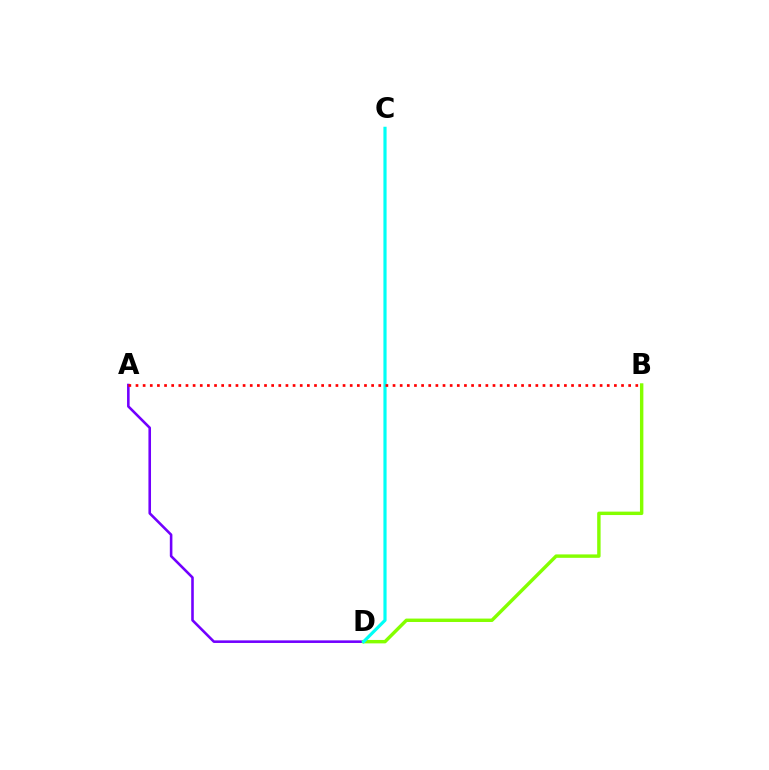{('A', 'D'): [{'color': '#7200ff', 'line_style': 'solid', 'thickness': 1.86}], ('B', 'D'): [{'color': '#84ff00', 'line_style': 'solid', 'thickness': 2.46}], ('C', 'D'): [{'color': '#00fff6', 'line_style': 'solid', 'thickness': 2.28}], ('A', 'B'): [{'color': '#ff0000', 'line_style': 'dotted', 'thickness': 1.94}]}